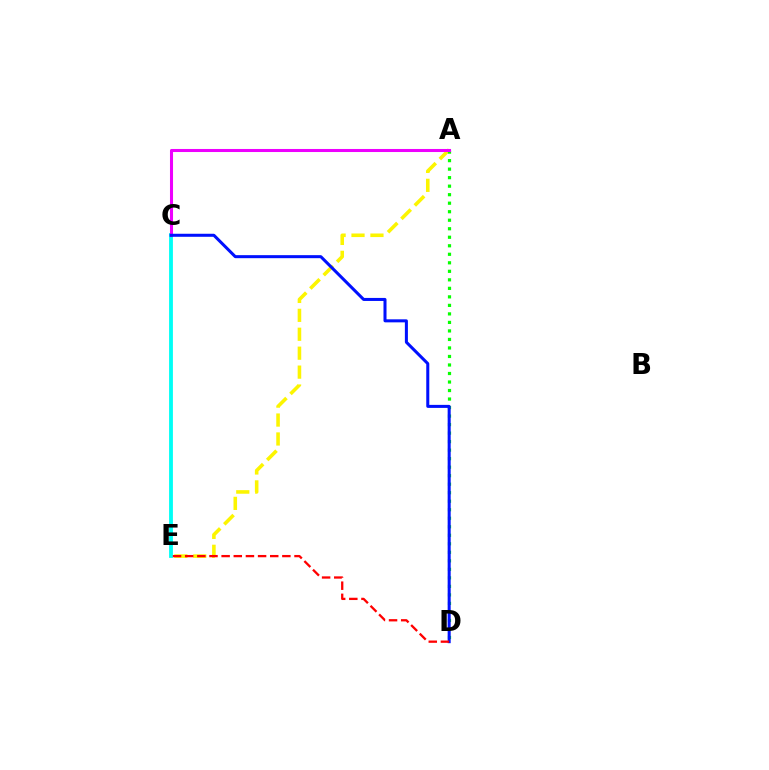{('A', 'E'): [{'color': '#fcf500', 'line_style': 'dashed', 'thickness': 2.57}], ('A', 'D'): [{'color': '#08ff00', 'line_style': 'dotted', 'thickness': 2.31}], ('C', 'E'): [{'color': '#00fff6', 'line_style': 'solid', 'thickness': 2.76}], ('A', 'C'): [{'color': '#ee00ff', 'line_style': 'solid', 'thickness': 2.2}], ('C', 'D'): [{'color': '#0010ff', 'line_style': 'solid', 'thickness': 2.18}], ('D', 'E'): [{'color': '#ff0000', 'line_style': 'dashed', 'thickness': 1.65}]}